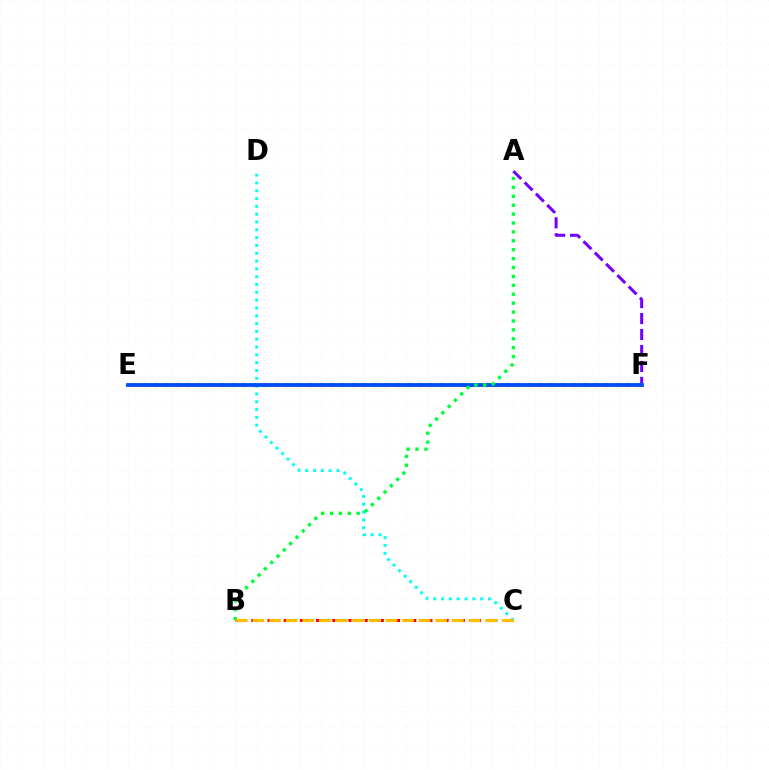{('B', 'C'): [{'color': '#ff0000', 'line_style': 'dotted', 'thickness': 2.2}, {'color': '#ffbd00', 'line_style': 'dashed', 'thickness': 2.26}], ('C', 'D'): [{'color': '#00fff6', 'line_style': 'dotted', 'thickness': 2.12}], ('E', 'F'): [{'color': '#ff00cf', 'line_style': 'dotted', 'thickness': 2.99}, {'color': '#84ff00', 'line_style': 'solid', 'thickness': 2.58}, {'color': '#004bff', 'line_style': 'solid', 'thickness': 2.71}], ('A', 'F'): [{'color': '#7200ff', 'line_style': 'dashed', 'thickness': 2.17}], ('A', 'B'): [{'color': '#00ff39', 'line_style': 'dotted', 'thickness': 2.42}]}